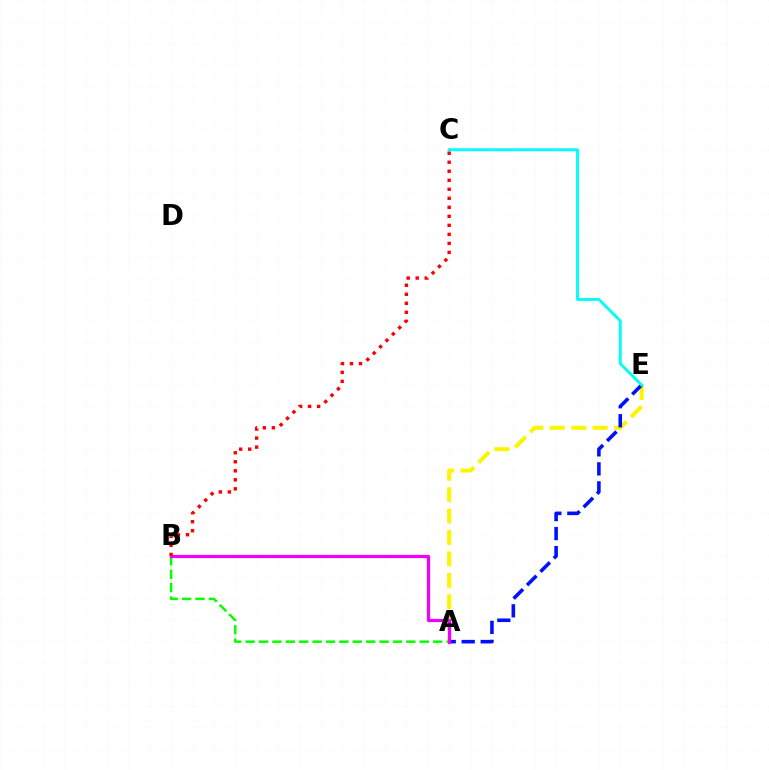{('A', 'E'): [{'color': '#fcf500', 'line_style': 'dashed', 'thickness': 2.91}, {'color': '#0010ff', 'line_style': 'dashed', 'thickness': 2.58}], ('A', 'B'): [{'color': '#08ff00', 'line_style': 'dashed', 'thickness': 1.82}, {'color': '#ee00ff', 'line_style': 'solid', 'thickness': 2.31}], ('C', 'E'): [{'color': '#00fff6', 'line_style': 'solid', 'thickness': 2.1}], ('B', 'C'): [{'color': '#ff0000', 'line_style': 'dotted', 'thickness': 2.45}]}